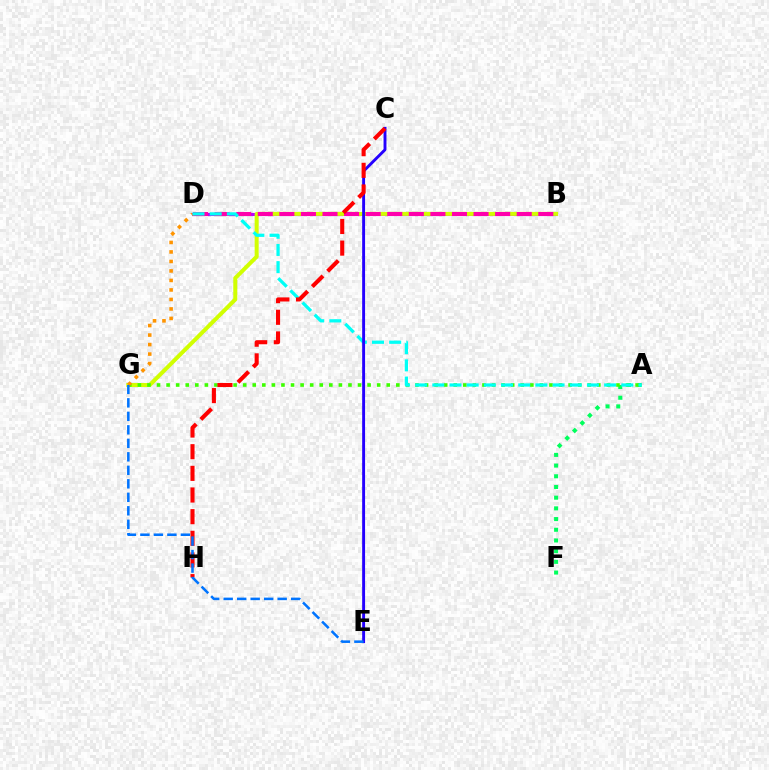{('B', 'D'): [{'color': '#b900ff', 'line_style': 'solid', 'thickness': 2.22}, {'color': '#ff00ac', 'line_style': 'dashed', 'thickness': 2.93}], ('B', 'G'): [{'color': '#d1ff00', 'line_style': 'solid', 'thickness': 2.89}], ('A', 'F'): [{'color': '#00ff5c', 'line_style': 'dotted', 'thickness': 2.91}], ('A', 'G'): [{'color': '#3dff00', 'line_style': 'dotted', 'thickness': 2.6}], ('D', 'G'): [{'color': '#ff9400', 'line_style': 'dotted', 'thickness': 2.58}], ('A', 'D'): [{'color': '#00fff6', 'line_style': 'dashed', 'thickness': 2.33}], ('C', 'E'): [{'color': '#2500ff', 'line_style': 'solid', 'thickness': 2.09}], ('C', 'H'): [{'color': '#ff0000', 'line_style': 'dashed', 'thickness': 2.94}], ('E', 'G'): [{'color': '#0074ff', 'line_style': 'dashed', 'thickness': 1.83}]}